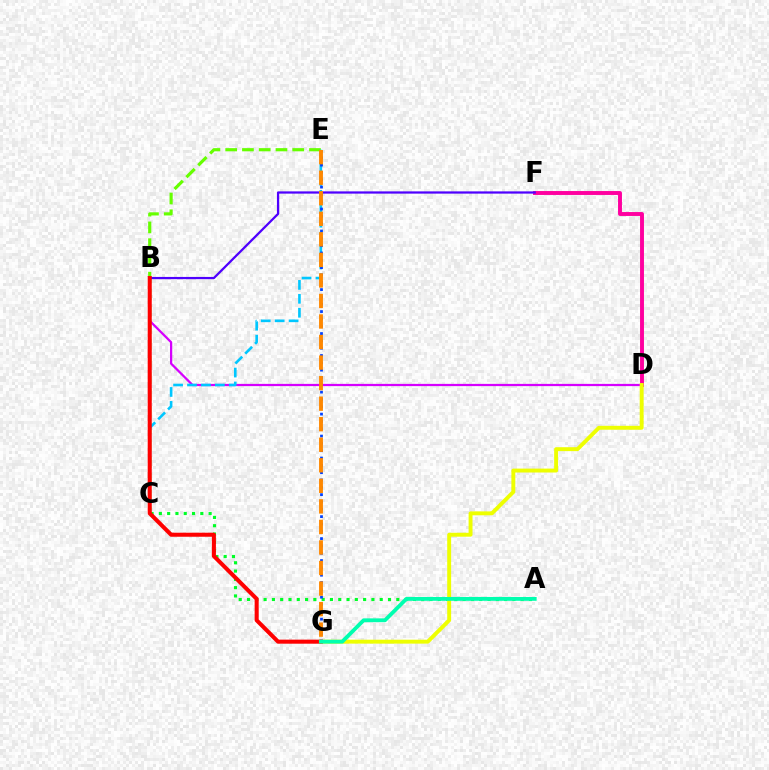{('D', 'F'): [{'color': '#ff00a0', 'line_style': 'solid', 'thickness': 2.82}], ('A', 'C'): [{'color': '#00ff27', 'line_style': 'dotted', 'thickness': 2.25}], ('B', 'D'): [{'color': '#d600ff', 'line_style': 'solid', 'thickness': 1.61}], ('C', 'E'): [{'color': '#66ff00', 'line_style': 'dashed', 'thickness': 2.28}, {'color': '#00c7ff', 'line_style': 'dashed', 'thickness': 1.89}], ('B', 'F'): [{'color': '#4f00ff', 'line_style': 'solid', 'thickness': 1.61}], ('D', 'G'): [{'color': '#eeff00', 'line_style': 'solid', 'thickness': 2.82}], ('B', 'G'): [{'color': '#ff0000', 'line_style': 'solid', 'thickness': 2.92}], ('E', 'G'): [{'color': '#003fff', 'line_style': 'dotted', 'thickness': 1.99}, {'color': '#ff8800', 'line_style': 'dashed', 'thickness': 2.79}], ('A', 'G'): [{'color': '#00ffaf', 'line_style': 'solid', 'thickness': 2.76}]}